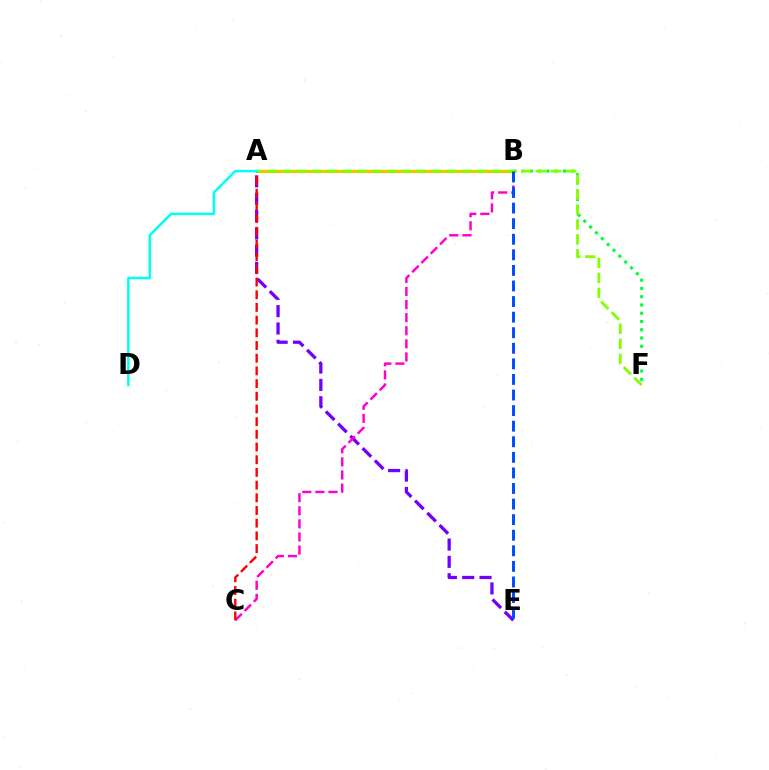{('A', 'E'): [{'color': '#7200ff', 'line_style': 'dashed', 'thickness': 2.35}], ('B', 'F'): [{'color': '#00ff39', 'line_style': 'dotted', 'thickness': 2.24}], ('A', 'B'): [{'color': '#ffbd00', 'line_style': 'solid', 'thickness': 2.34}], ('B', 'C'): [{'color': '#ff00cf', 'line_style': 'dashed', 'thickness': 1.78}], ('A', 'F'): [{'color': '#84ff00', 'line_style': 'dashed', 'thickness': 2.03}], ('A', 'C'): [{'color': '#ff0000', 'line_style': 'dashed', 'thickness': 1.72}], ('A', 'D'): [{'color': '#00fff6', 'line_style': 'solid', 'thickness': 1.8}], ('B', 'E'): [{'color': '#004bff', 'line_style': 'dashed', 'thickness': 2.12}]}